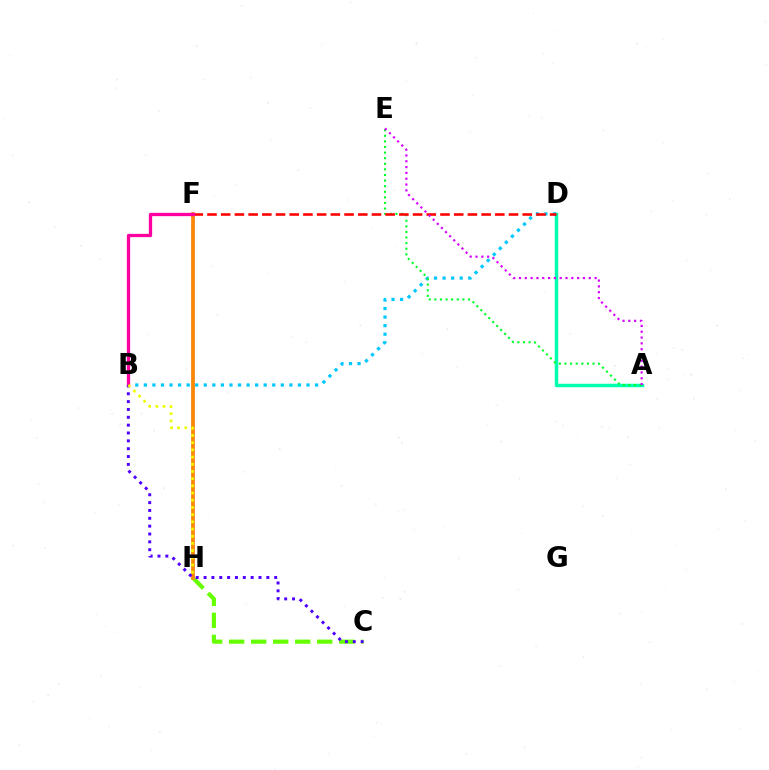{('A', 'D'): [{'color': '#00ffaf', 'line_style': 'solid', 'thickness': 2.51}], ('B', 'D'): [{'color': '#00c7ff', 'line_style': 'dotted', 'thickness': 2.33}], ('F', 'H'): [{'color': '#003fff', 'line_style': 'solid', 'thickness': 1.78}, {'color': '#ff8800', 'line_style': 'solid', 'thickness': 2.64}], ('C', 'H'): [{'color': '#66ff00', 'line_style': 'dashed', 'thickness': 2.99}], ('A', 'E'): [{'color': '#00ff27', 'line_style': 'dotted', 'thickness': 1.52}, {'color': '#d600ff', 'line_style': 'dotted', 'thickness': 1.58}], ('D', 'F'): [{'color': '#ff0000', 'line_style': 'dashed', 'thickness': 1.86}], ('B', 'F'): [{'color': '#ff00a0', 'line_style': 'solid', 'thickness': 2.37}], ('B', 'C'): [{'color': '#4f00ff', 'line_style': 'dotted', 'thickness': 2.13}], ('B', 'H'): [{'color': '#eeff00', 'line_style': 'dotted', 'thickness': 1.96}]}